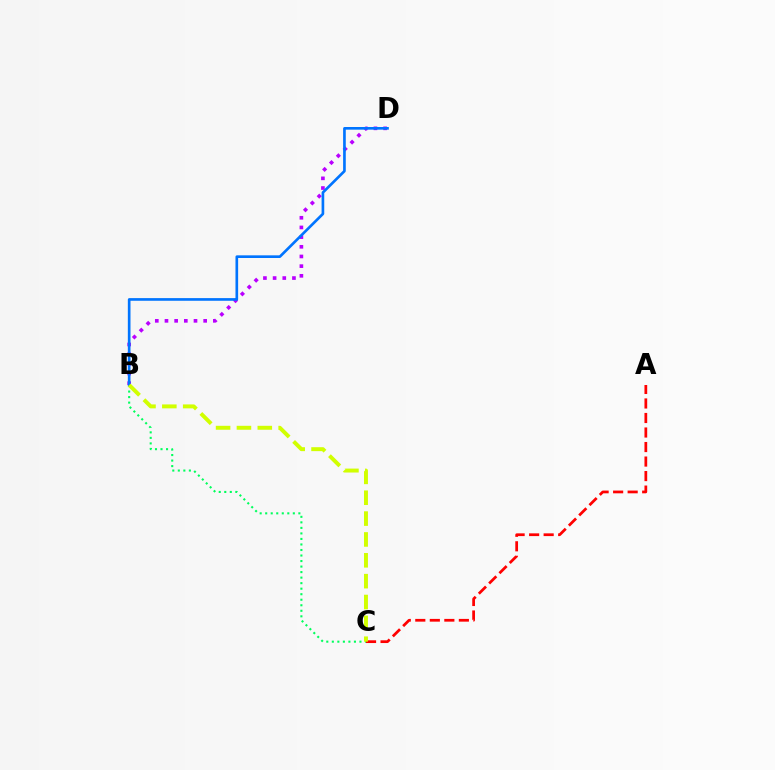{('B', 'C'): [{'color': '#00ff5c', 'line_style': 'dotted', 'thickness': 1.5}, {'color': '#d1ff00', 'line_style': 'dashed', 'thickness': 2.83}], ('B', 'D'): [{'color': '#b900ff', 'line_style': 'dotted', 'thickness': 2.63}, {'color': '#0074ff', 'line_style': 'solid', 'thickness': 1.91}], ('A', 'C'): [{'color': '#ff0000', 'line_style': 'dashed', 'thickness': 1.97}]}